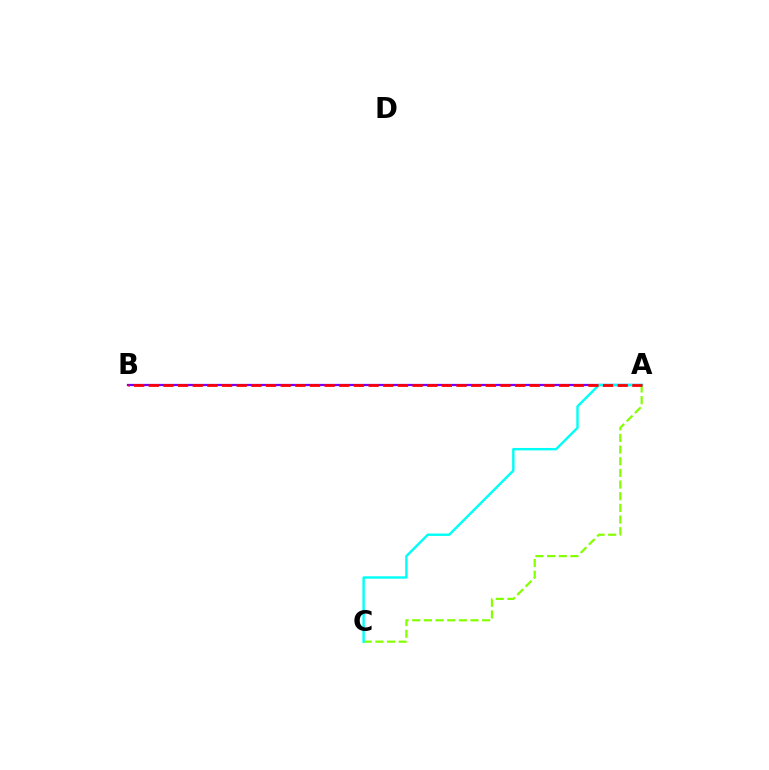{('A', 'B'): [{'color': '#7200ff', 'line_style': 'solid', 'thickness': 1.62}, {'color': '#ff0000', 'line_style': 'dashed', 'thickness': 1.99}], ('A', 'C'): [{'color': '#84ff00', 'line_style': 'dashed', 'thickness': 1.58}, {'color': '#00fff6', 'line_style': 'solid', 'thickness': 1.73}]}